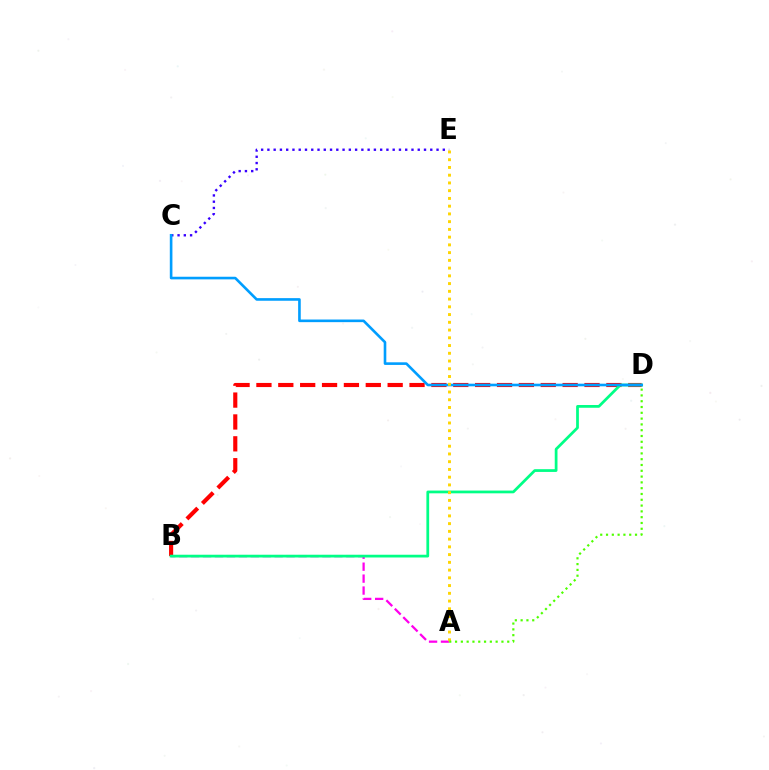{('B', 'D'): [{'color': '#ff0000', 'line_style': 'dashed', 'thickness': 2.97}, {'color': '#00ff86', 'line_style': 'solid', 'thickness': 1.98}], ('A', 'B'): [{'color': '#ff00ed', 'line_style': 'dashed', 'thickness': 1.62}], ('C', 'E'): [{'color': '#3700ff', 'line_style': 'dotted', 'thickness': 1.7}], ('C', 'D'): [{'color': '#009eff', 'line_style': 'solid', 'thickness': 1.89}], ('A', 'E'): [{'color': '#ffd500', 'line_style': 'dotted', 'thickness': 2.1}], ('A', 'D'): [{'color': '#4fff00', 'line_style': 'dotted', 'thickness': 1.58}]}